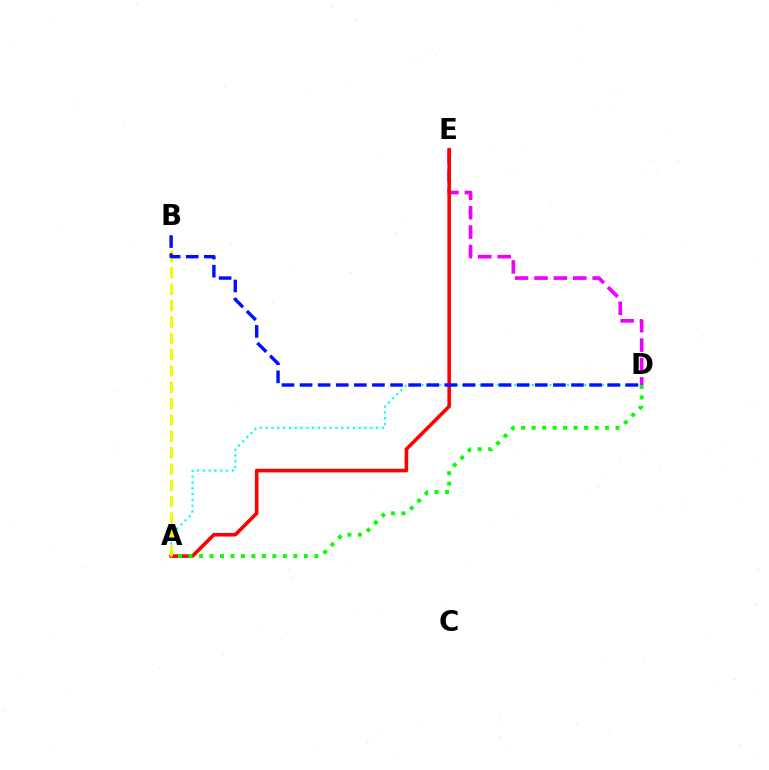{('D', 'E'): [{'color': '#ee00ff', 'line_style': 'dashed', 'thickness': 2.64}], ('A', 'E'): [{'color': '#ff0000', 'line_style': 'solid', 'thickness': 2.58}], ('A', 'D'): [{'color': '#08ff00', 'line_style': 'dotted', 'thickness': 2.85}, {'color': '#00fff6', 'line_style': 'dotted', 'thickness': 1.58}], ('A', 'B'): [{'color': '#fcf500', 'line_style': 'dashed', 'thickness': 2.22}], ('B', 'D'): [{'color': '#0010ff', 'line_style': 'dashed', 'thickness': 2.46}]}